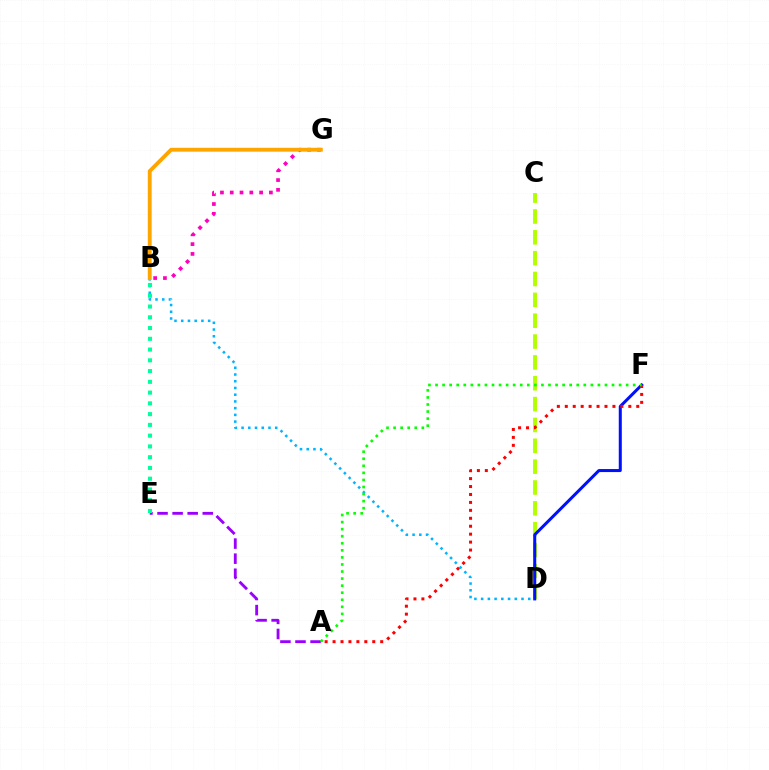{('C', 'D'): [{'color': '#b3ff00', 'line_style': 'dashed', 'thickness': 2.83}], ('D', 'F'): [{'color': '#0010ff', 'line_style': 'solid', 'thickness': 2.18}], ('A', 'E'): [{'color': '#9b00ff', 'line_style': 'dashed', 'thickness': 2.05}], ('A', 'F'): [{'color': '#ff0000', 'line_style': 'dotted', 'thickness': 2.16}, {'color': '#08ff00', 'line_style': 'dotted', 'thickness': 1.92}], ('B', 'D'): [{'color': '#00b5ff', 'line_style': 'dotted', 'thickness': 1.83}], ('B', 'G'): [{'color': '#ff00bd', 'line_style': 'dotted', 'thickness': 2.66}, {'color': '#ffa500', 'line_style': 'solid', 'thickness': 2.78}], ('B', 'E'): [{'color': '#00ff9d', 'line_style': 'dotted', 'thickness': 2.92}]}